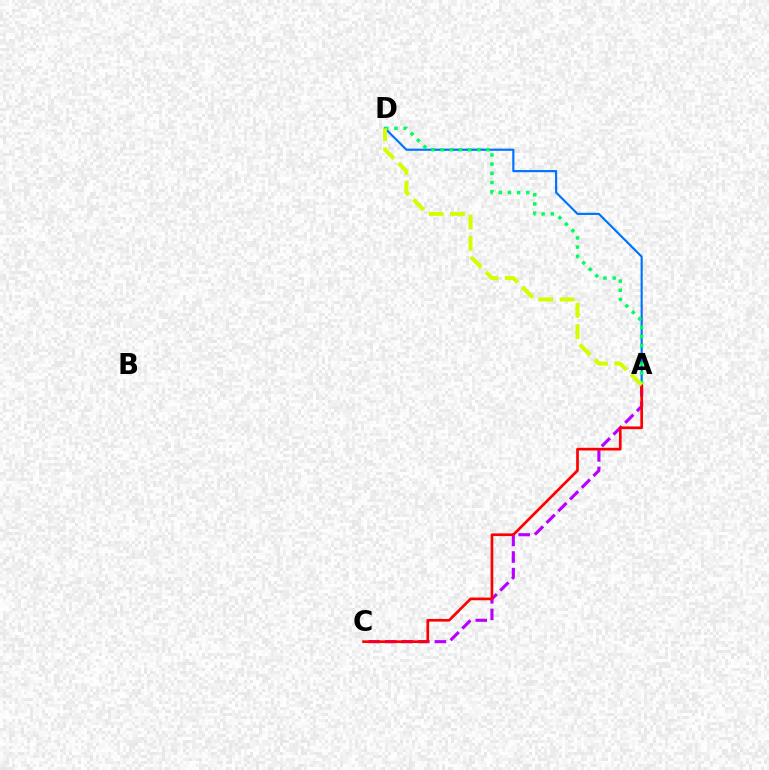{('A', 'C'): [{'color': '#b900ff', 'line_style': 'dashed', 'thickness': 2.25}, {'color': '#ff0000', 'line_style': 'solid', 'thickness': 1.94}], ('A', 'D'): [{'color': '#0074ff', 'line_style': 'solid', 'thickness': 1.56}, {'color': '#00ff5c', 'line_style': 'dotted', 'thickness': 2.49}, {'color': '#d1ff00', 'line_style': 'dashed', 'thickness': 2.89}]}